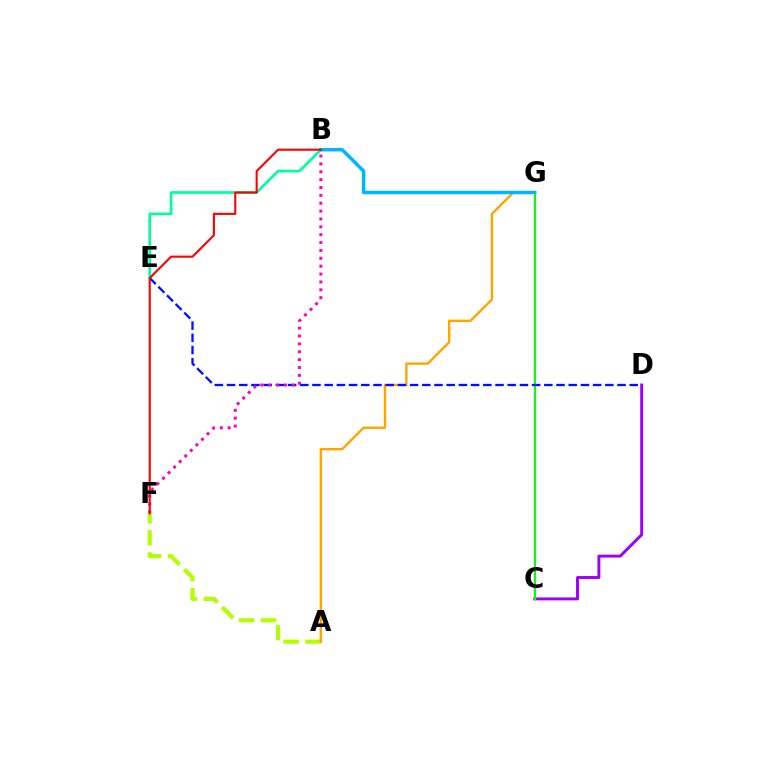{('A', 'F'): [{'color': '#b3ff00', 'line_style': 'dashed', 'thickness': 2.99}], ('B', 'E'): [{'color': '#00ff9d', 'line_style': 'solid', 'thickness': 1.94}], ('A', 'G'): [{'color': '#ffa500', 'line_style': 'solid', 'thickness': 1.71}], ('C', 'D'): [{'color': '#9b00ff', 'line_style': 'solid', 'thickness': 2.1}], ('C', 'G'): [{'color': '#08ff00', 'line_style': 'solid', 'thickness': 1.54}], ('D', 'E'): [{'color': '#0010ff', 'line_style': 'dashed', 'thickness': 1.66}], ('B', 'G'): [{'color': '#00b5ff', 'line_style': 'solid', 'thickness': 2.5}], ('B', 'F'): [{'color': '#ff00bd', 'line_style': 'dotted', 'thickness': 2.14}, {'color': '#ff0000', 'line_style': 'solid', 'thickness': 1.51}]}